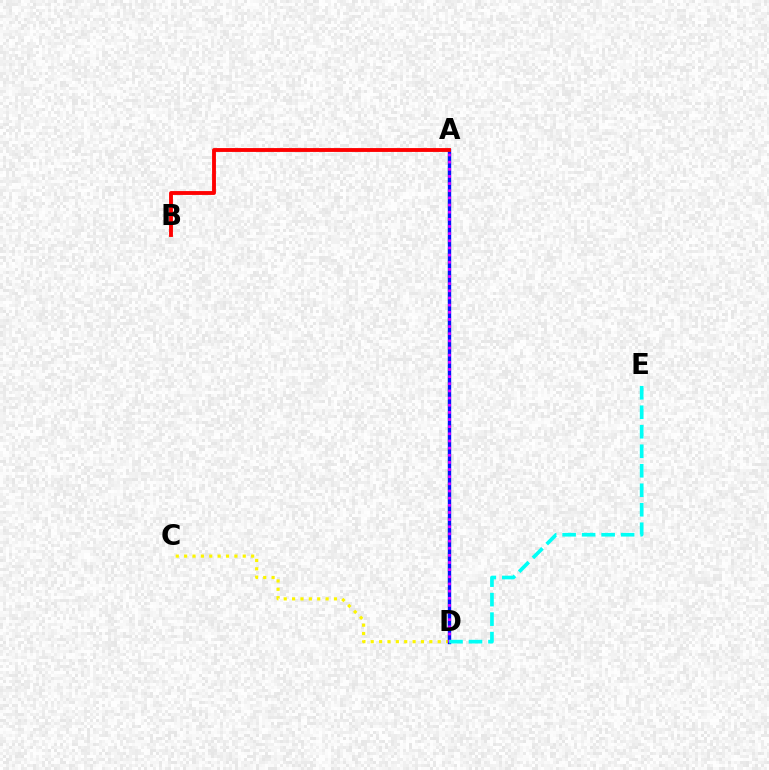{('C', 'D'): [{'color': '#fcf500', 'line_style': 'dotted', 'thickness': 2.28}], ('A', 'D'): [{'color': '#08ff00', 'line_style': 'dashed', 'thickness': 1.59}, {'color': '#0010ff', 'line_style': 'solid', 'thickness': 2.43}, {'color': '#ee00ff', 'line_style': 'dotted', 'thickness': 1.94}], ('A', 'B'): [{'color': '#ff0000', 'line_style': 'solid', 'thickness': 2.78}], ('D', 'E'): [{'color': '#00fff6', 'line_style': 'dashed', 'thickness': 2.65}]}